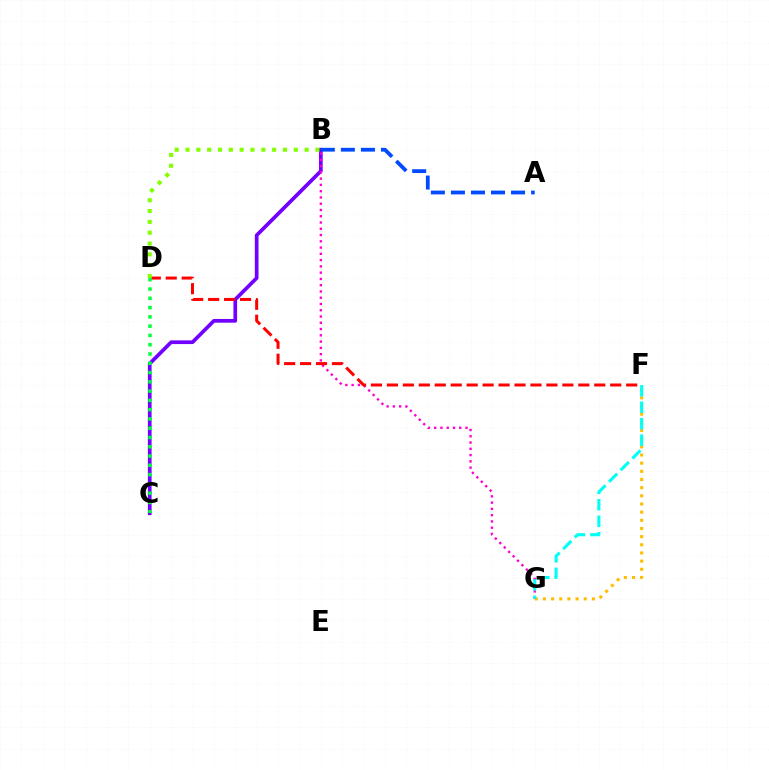{('B', 'C'): [{'color': '#7200ff', 'line_style': 'solid', 'thickness': 2.67}], ('F', 'G'): [{'color': '#ffbd00', 'line_style': 'dotted', 'thickness': 2.22}, {'color': '#00fff6', 'line_style': 'dashed', 'thickness': 2.24}], ('B', 'G'): [{'color': '#ff00cf', 'line_style': 'dotted', 'thickness': 1.7}], ('A', 'B'): [{'color': '#004bff', 'line_style': 'dashed', 'thickness': 2.72}], ('D', 'F'): [{'color': '#ff0000', 'line_style': 'dashed', 'thickness': 2.17}], ('B', 'D'): [{'color': '#84ff00', 'line_style': 'dotted', 'thickness': 2.94}], ('C', 'D'): [{'color': '#00ff39', 'line_style': 'dotted', 'thickness': 2.52}]}